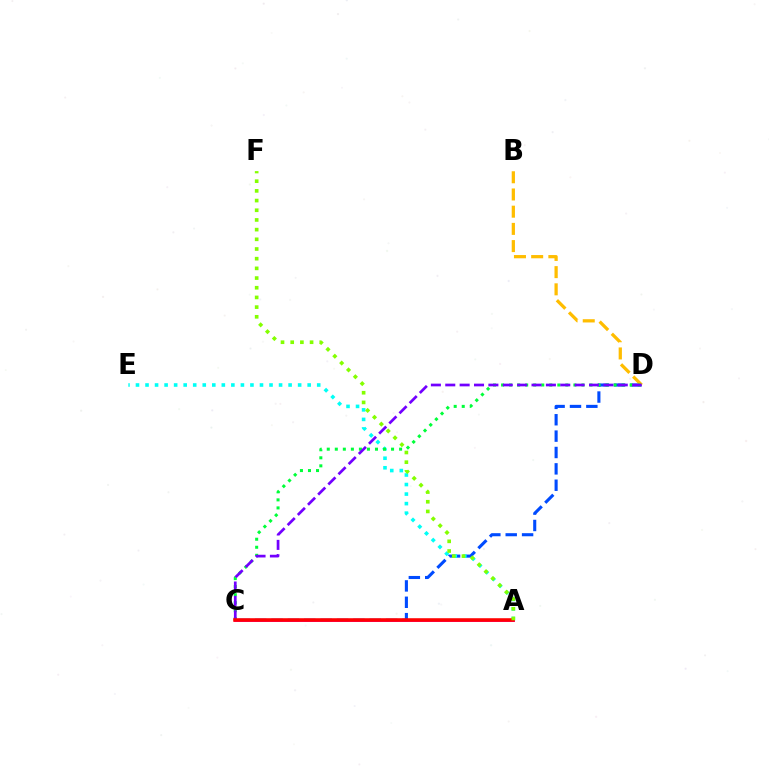{('C', 'D'): [{'color': '#004bff', 'line_style': 'dashed', 'thickness': 2.22}, {'color': '#00ff39', 'line_style': 'dotted', 'thickness': 2.18}, {'color': '#7200ff', 'line_style': 'dashed', 'thickness': 1.95}], ('A', 'E'): [{'color': '#00fff6', 'line_style': 'dotted', 'thickness': 2.59}], ('B', 'D'): [{'color': '#ffbd00', 'line_style': 'dashed', 'thickness': 2.34}], ('A', 'C'): [{'color': '#ff00cf', 'line_style': 'solid', 'thickness': 2.1}, {'color': '#ff0000', 'line_style': 'solid', 'thickness': 2.57}], ('A', 'F'): [{'color': '#84ff00', 'line_style': 'dotted', 'thickness': 2.63}]}